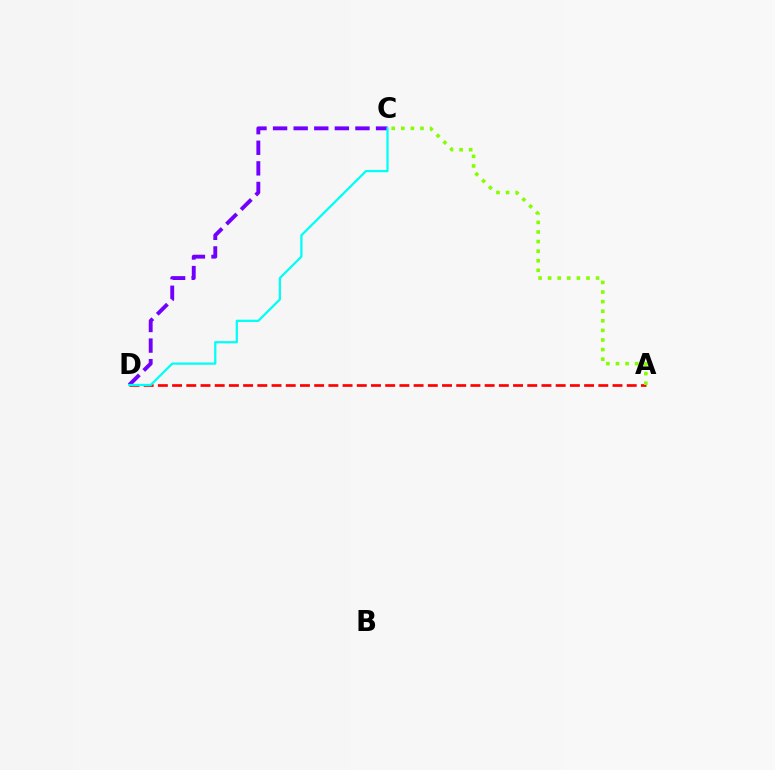{('A', 'D'): [{'color': '#ff0000', 'line_style': 'dashed', 'thickness': 1.93}], ('A', 'C'): [{'color': '#84ff00', 'line_style': 'dotted', 'thickness': 2.6}], ('C', 'D'): [{'color': '#7200ff', 'line_style': 'dashed', 'thickness': 2.8}, {'color': '#00fff6', 'line_style': 'solid', 'thickness': 1.62}]}